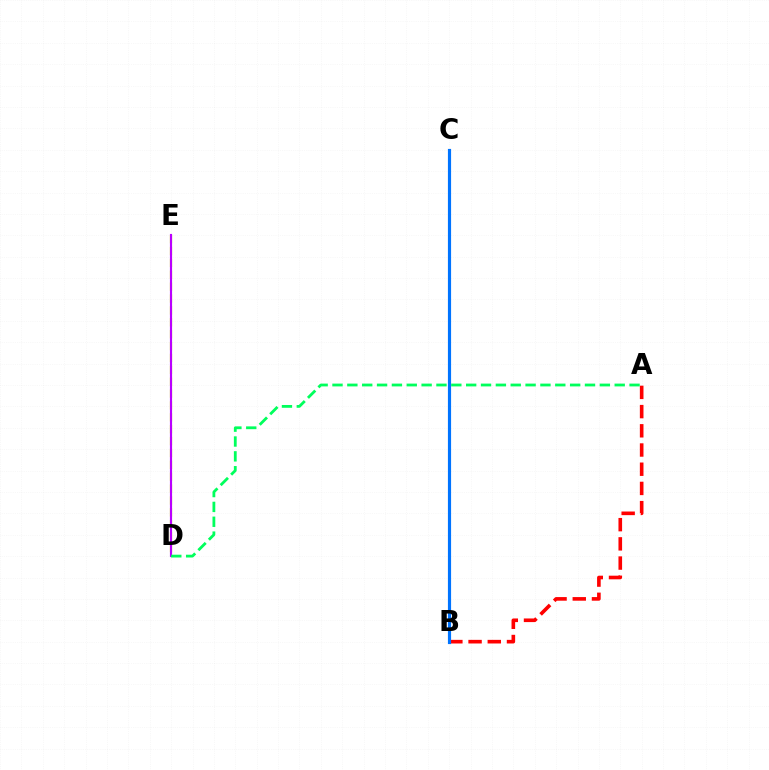{('A', 'B'): [{'color': '#ff0000', 'line_style': 'dashed', 'thickness': 2.61}], ('D', 'E'): [{'color': '#d1ff00', 'line_style': 'dashed', 'thickness': 1.61}, {'color': '#b900ff', 'line_style': 'solid', 'thickness': 1.55}], ('B', 'C'): [{'color': '#0074ff', 'line_style': 'solid', 'thickness': 2.28}], ('A', 'D'): [{'color': '#00ff5c', 'line_style': 'dashed', 'thickness': 2.02}]}